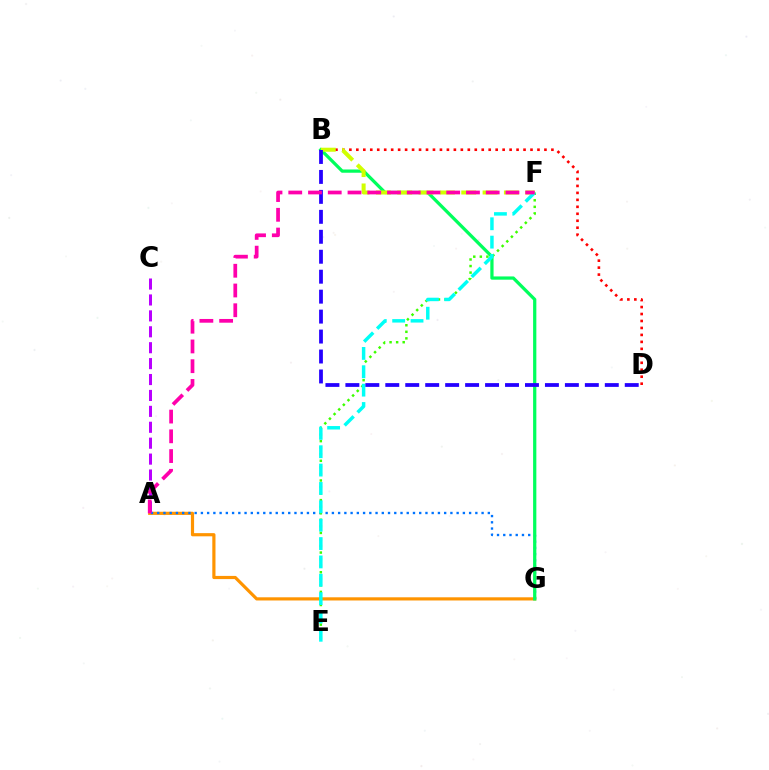{('A', 'G'): [{'color': '#ff9400', 'line_style': 'solid', 'thickness': 2.29}, {'color': '#0074ff', 'line_style': 'dotted', 'thickness': 1.69}], ('B', 'D'): [{'color': '#ff0000', 'line_style': 'dotted', 'thickness': 1.89}, {'color': '#2500ff', 'line_style': 'dashed', 'thickness': 2.71}], ('B', 'G'): [{'color': '#00ff5c', 'line_style': 'solid', 'thickness': 2.34}], ('A', 'C'): [{'color': '#b900ff', 'line_style': 'dashed', 'thickness': 2.16}], ('E', 'F'): [{'color': '#3dff00', 'line_style': 'dotted', 'thickness': 1.78}, {'color': '#00fff6', 'line_style': 'dashed', 'thickness': 2.5}], ('B', 'F'): [{'color': '#d1ff00', 'line_style': 'dashed', 'thickness': 2.9}], ('A', 'F'): [{'color': '#ff00ac', 'line_style': 'dashed', 'thickness': 2.68}]}